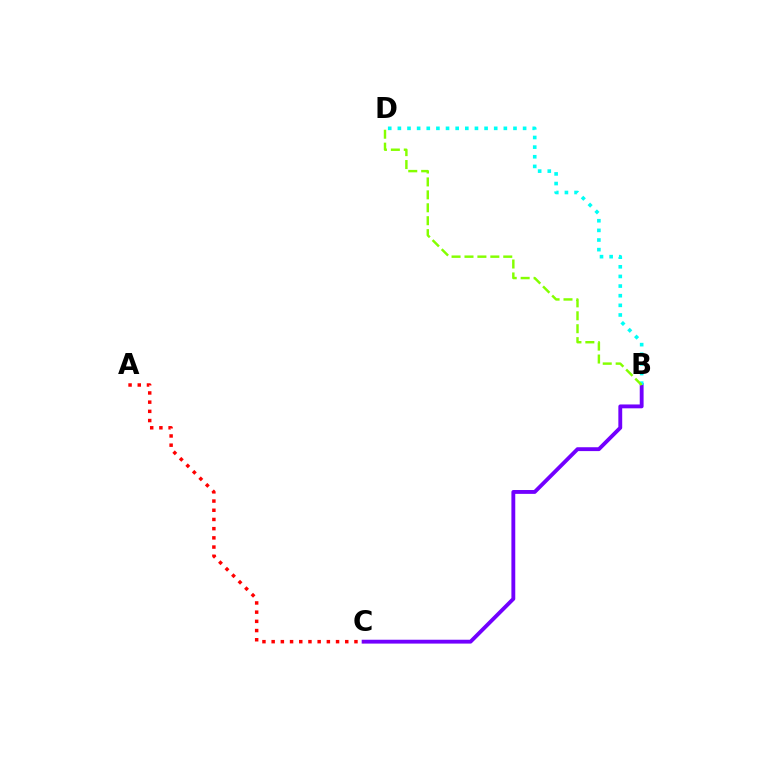{('B', 'C'): [{'color': '#7200ff', 'line_style': 'solid', 'thickness': 2.78}], ('B', 'D'): [{'color': '#00fff6', 'line_style': 'dotted', 'thickness': 2.62}, {'color': '#84ff00', 'line_style': 'dashed', 'thickness': 1.76}], ('A', 'C'): [{'color': '#ff0000', 'line_style': 'dotted', 'thickness': 2.5}]}